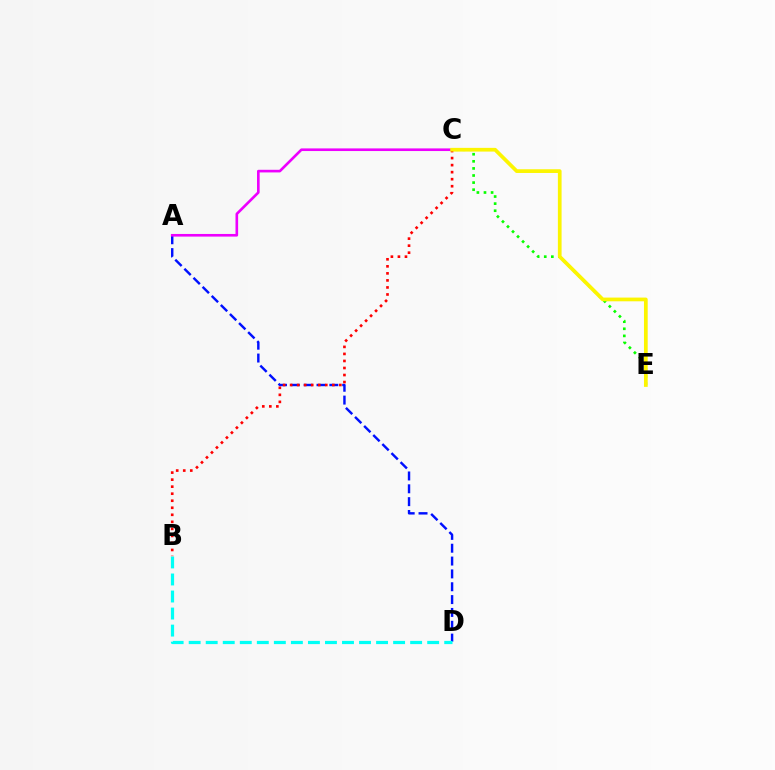{('A', 'D'): [{'color': '#0010ff', 'line_style': 'dashed', 'thickness': 1.74}], ('B', 'D'): [{'color': '#00fff6', 'line_style': 'dashed', 'thickness': 2.31}], ('C', 'E'): [{'color': '#08ff00', 'line_style': 'dotted', 'thickness': 1.93}, {'color': '#fcf500', 'line_style': 'solid', 'thickness': 2.68}], ('B', 'C'): [{'color': '#ff0000', 'line_style': 'dotted', 'thickness': 1.91}], ('A', 'C'): [{'color': '#ee00ff', 'line_style': 'solid', 'thickness': 1.9}]}